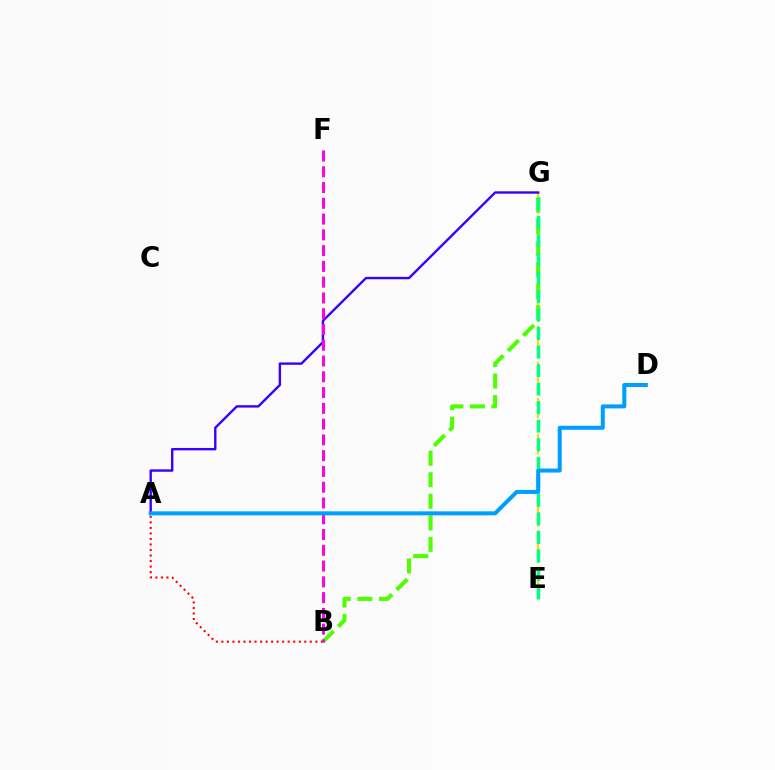{('E', 'G'): [{'color': '#ffd500', 'line_style': 'dashed', 'thickness': 1.64}, {'color': '#00ff86', 'line_style': 'dashed', 'thickness': 2.52}], ('A', 'G'): [{'color': '#3700ff', 'line_style': 'solid', 'thickness': 1.72}], ('B', 'G'): [{'color': '#4fff00', 'line_style': 'dashed', 'thickness': 2.93}], ('A', 'B'): [{'color': '#ff0000', 'line_style': 'dotted', 'thickness': 1.5}], ('B', 'F'): [{'color': '#ff00ed', 'line_style': 'dashed', 'thickness': 2.14}], ('A', 'D'): [{'color': '#009eff', 'line_style': 'solid', 'thickness': 2.88}]}